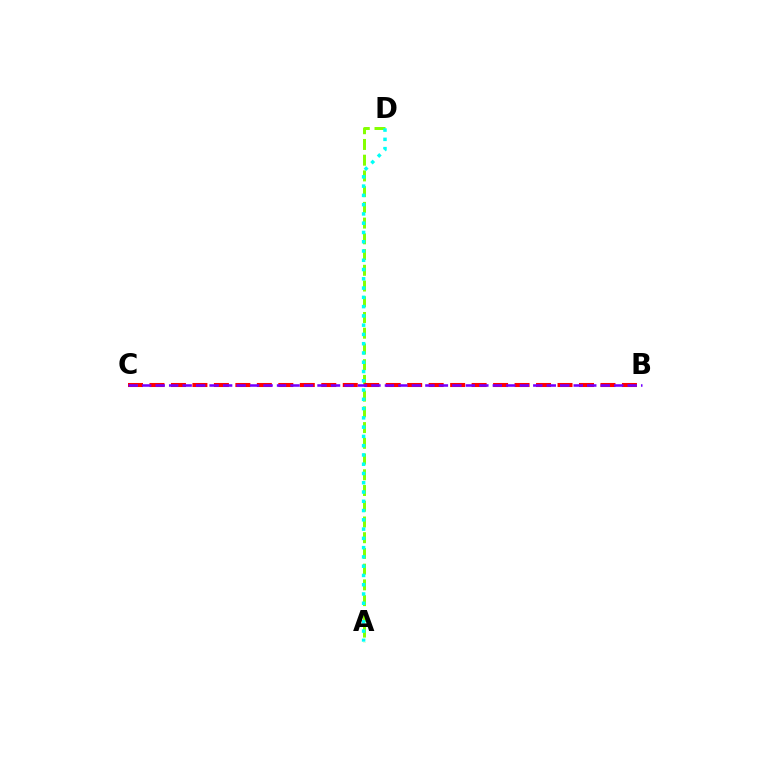{('A', 'D'): [{'color': '#84ff00', 'line_style': 'dashed', 'thickness': 2.14}, {'color': '#00fff6', 'line_style': 'dotted', 'thickness': 2.52}], ('B', 'C'): [{'color': '#ff0000', 'line_style': 'dashed', 'thickness': 2.92}, {'color': '#7200ff', 'line_style': 'dashed', 'thickness': 1.83}]}